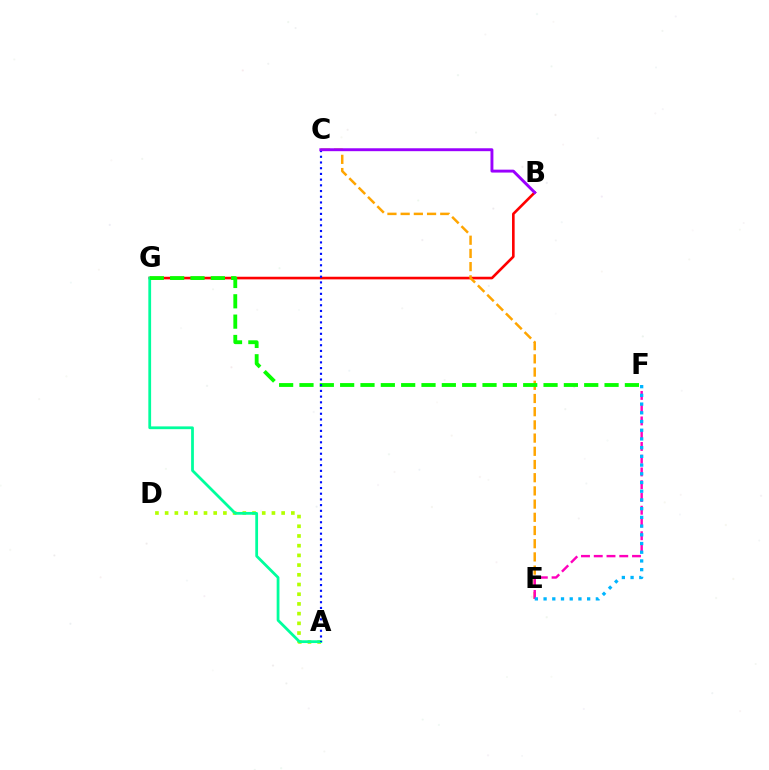{('B', 'G'): [{'color': '#ff0000', 'line_style': 'solid', 'thickness': 1.89}], ('A', 'D'): [{'color': '#b3ff00', 'line_style': 'dotted', 'thickness': 2.64}], ('A', 'G'): [{'color': '#00ff9d', 'line_style': 'solid', 'thickness': 2.0}], ('C', 'E'): [{'color': '#ffa500', 'line_style': 'dashed', 'thickness': 1.79}], ('E', 'F'): [{'color': '#ff00bd', 'line_style': 'dashed', 'thickness': 1.73}, {'color': '#00b5ff', 'line_style': 'dotted', 'thickness': 2.37}], ('F', 'G'): [{'color': '#08ff00', 'line_style': 'dashed', 'thickness': 2.76}], ('A', 'C'): [{'color': '#0010ff', 'line_style': 'dotted', 'thickness': 1.55}], ('B', 'C'): [{'color': '#9b00ff', 'line_style': 'solid', 'thickness': 2.1}]}